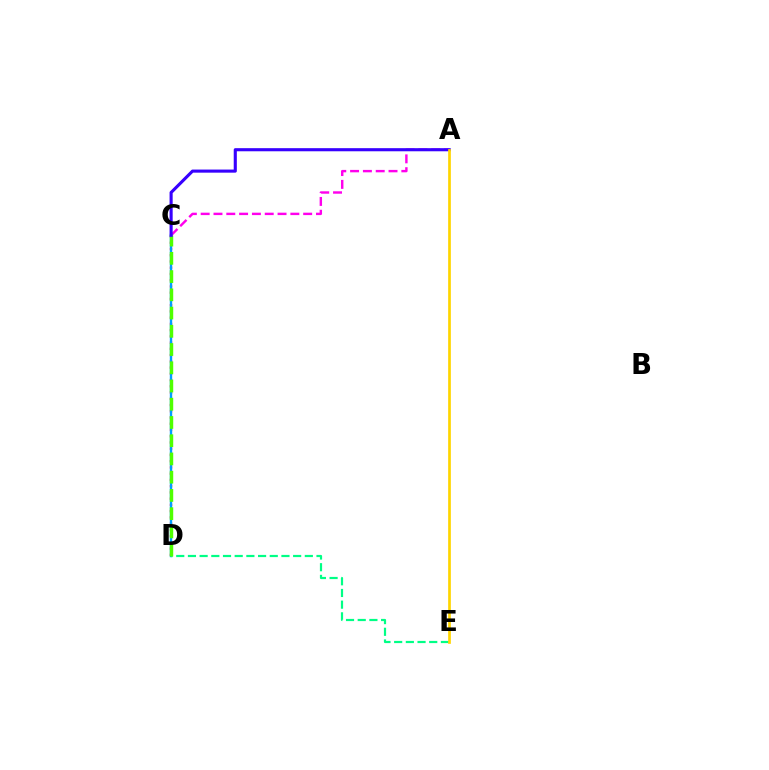{('C', 'D'): [{'color': '#ff0000', 'line_style': 'dotted', 'thickness': 1.7}, {'color': '#009eff', 'line_style': 'solid', 'thickness': 1.73}, {'color': '#4fff00', 'line_style': 'dashed', 'thickness': 2.48}], ('A', 'C'): [{'color': '#ff00ed', 'line_style': 'dashed', 'thickness': 1.74}, {'color': '#3700ff', 'line_style': 'solid', 'thickness': 2.24}], ('D', 'E'): [{'color': '#00ff86', 'line_style': 'dashed', 'thickness': 1.59}], ('A', 'E'): [{'color': '#ffd500', 'line_style': 'solid', 'thickness': 1.95}]}